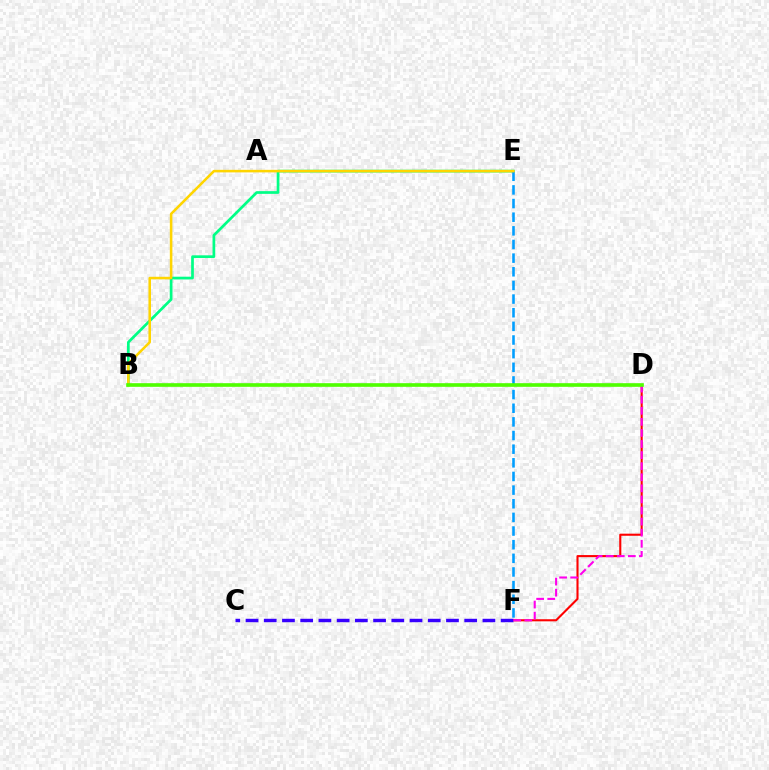{('D', 'F'): [{'color': '#ff0000', 'line_style': 'solid', 'thickness': 1.51}, {'color': '#ff00ed', 'line_style': 'dashed', 'thickness': 1.51}], ('C', 'F'): [{'color': '#3700ff', 'line_style': 'dashed', 'thickness': 2.48}], ('B', 'E'): [{'color': '#00ff86', 'line_style': 'solid', 'thickness': 1.95}, {'color': '#ffd500', 'line_style': 'solid', 'thickness': 1.84}], ('E', 'F'): [{'color': '#009eff', 'line_style': 'dashed', 'thickness': 1.85}], ('B', 'D'): [{'color': '#4fff00', 'line_style': 'solid', 'thickness': 2.62}]}